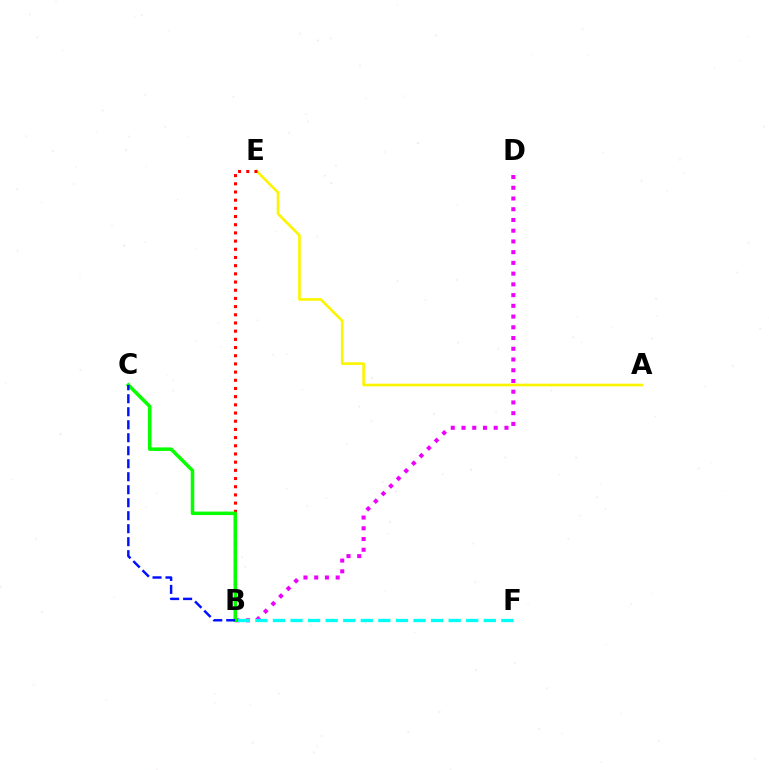{('B', 'D'): [{'color': '#ee00ff', 'line_style': 'dotted', 'thickness': 2.92}], ('A', 'E'): [{'color': '#fcf500', 'line_style': 'solid', 'thickness': 1.9}], ('B', 'F'): [{'color': '#00fff6', 'line_style': 'dashed', 'thickness': 2.39}], ('B', 'E'): [{'color': '#ff0000', 'line_style': 'dotted', 'thickness': 2.22}], ('B', 'C'): [{'color': '#08ff00', 'line_style': 'solid', 'thickness': 2.53}, {'color': '#0010ff', 'line_style': 'dashed', 'thickness': 1.77}]}